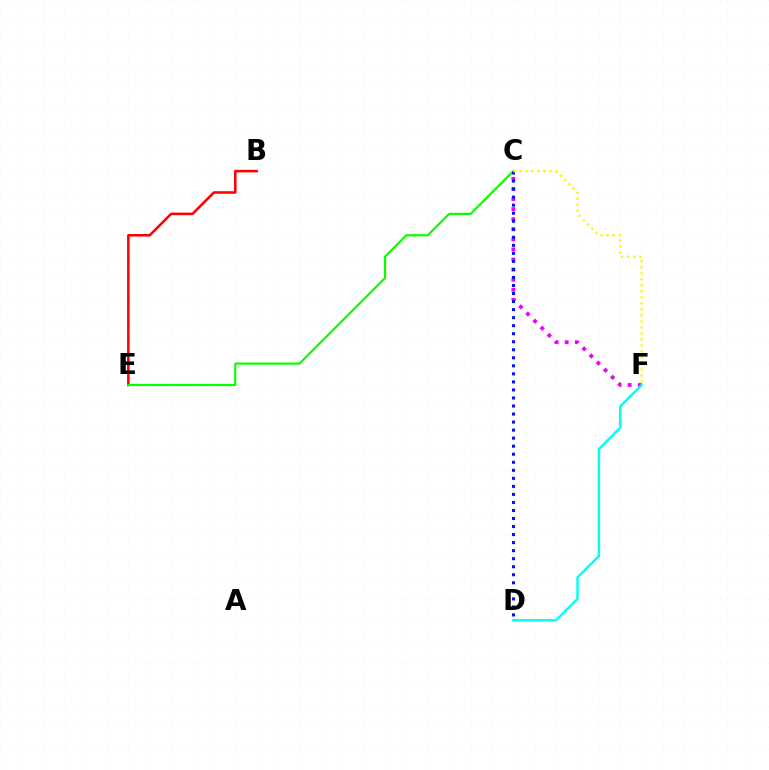{('C', 'F'): [{'color': '#ee00ff', 'line_style': 'dotted', 'thickness': 2.74}, {'color': '#fcf500', 'line_style': 'dotted', 'thickness': 1.63}], ('B', 'E'): [{'color': '#ff0000', 'line_style': 'solid', 'thickness': 1.83}], ('C', 'E'): [{'color': '#08ff00', 'line_style': 'solid', 'thickness': 1.57}], ('C', 'D'): [{'color': '#0010ff', 'line_style': 'dotted', 'thickness': 2.18}], ('D', 'F'): [{'color': '#00fff6', 'line_style': 'solid', 'thickness': 1.76}]}